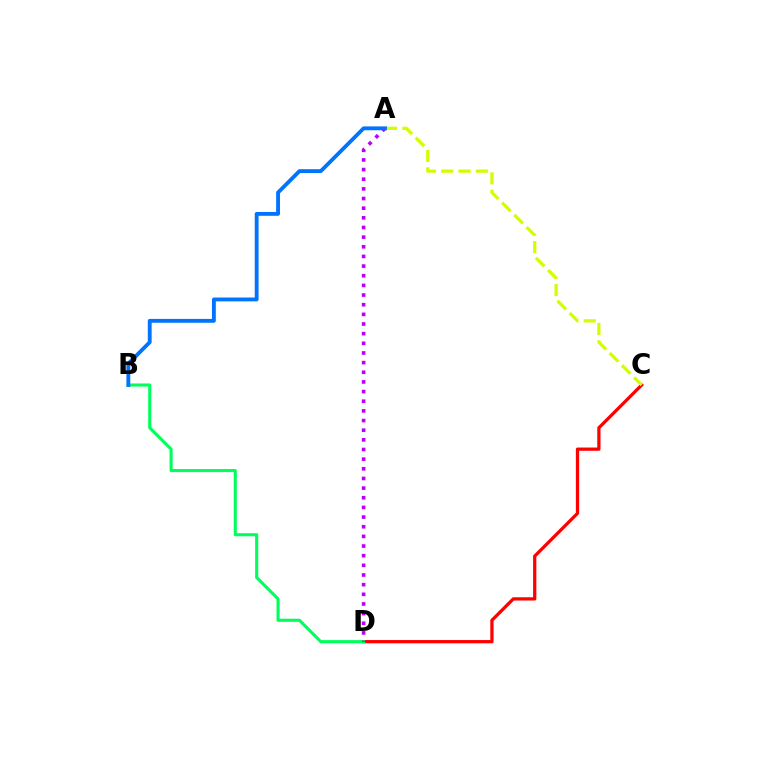{('C', 'D'): [{'color': '#ff0000', 'line_style': 'solid', 'thickness': 2.34}], ('B', 'D'): [{'color': '#00ff5c', 'line_style': 'solid', 'thickness': 2.23}], ('A', 'D'): [{'color': '#b900ff', 'line_style': 'dotted', 'thickness': 2.62}], ('A', 'C'): [{'color': '#d1ff00', 'line_style': 'dashed', 'thickness': 2.35}], ('A', 'B'): [{'color': '#0074ff', 'line_style': 'solid', 'thickness': 2.78}]}